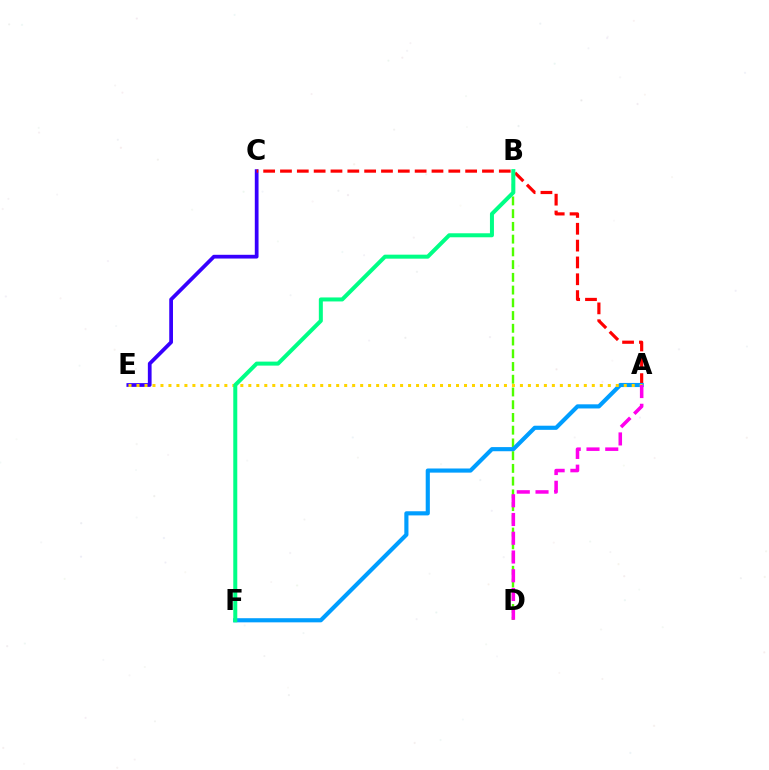{('B', 'D'): [{'color': '#4fff00', 'line_style': 'dashed', 'thickness': 1.73}], ('C', 'E'): [{'color': '#3700ff', 'line_style': 'solid', 'thickness': 2.69}], ('A', 'C'): [{'color': '#ff0000', 'line_style': 'dashed', 'thickness': 2.29}], ('A', 'F'): [{'color': '#009eff', 'line_style': 'solid', 'thickness': 2.98}], ('A', 'E'): [{'color': '#ffd500', 'line_style': 'dotted', 'thickness': 2.17}], ('A', 'D'): [{'color': '#ff00ed', 'line_style': 'dashed', 'thickness': 2.55}], ('B', 'F'): [{'color': '#00ff86', 'line_style': 'solid', 'thickness': 2.88}]}